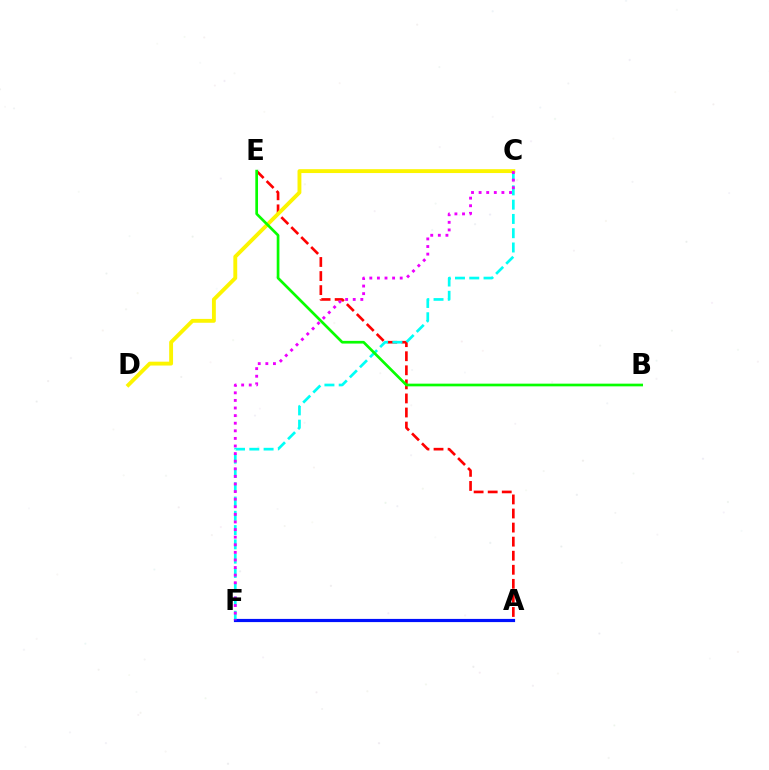{('A', 'E'): [{'color': '#ff0000', 'line_style': 'dashed', 'thickness': 1.91}], ('C', 'F'): [{'color': '#00fff6', 'line_style': 'dashed', 'thickness': 1.94}, {'color': '#ee00ff', 'line_style': 'dotted', 'thickness': 2.06}], ('C', 'D'): [{'color': '#fcf500', 'line_style': 'solid', 'thickness': 2.78}], ('A', 'F'): [{'color': '#0010ff', 'line_style': 'solid', 'thickness': 2.29}], ('B', 'E'): [{'color': '#08ff00', 'line_style': 'solid', 'thickness': 1.94}]}